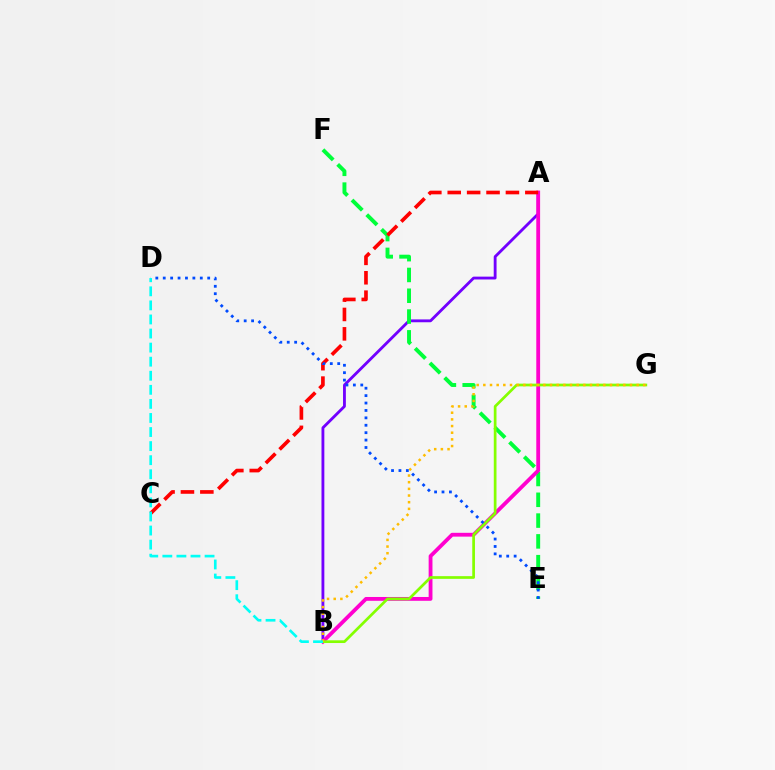{('A', 'B'): [{'color': '#7200ff', 'line_style': 'solid', 'thickness': 2.04}, {'color': '#ff00cf', 'line_style': 'solid', 'thickness': 2.75}], ('E', 'F'): [{'color': '#00ff39', 'line_style': 'dashed', 'thickness': 2.83}], ('B', 'G'): [{'color': '#84ff00', 'line_style': 'solid', 'thickness': 1.95}, {'color': '#ffbd00', 'line_style': 'dotted', 'thickness': 1.81}], ('A', 'C'): [{'color': '#ff0000', 'line_style': 'dashed', 'thickness': 2.64}], ('D', 'E'): [{'color': '#004bff', 'line_style': 'dotted', 'thickness': 2.01}], ('B', 'D'): [{'color': '#00fff6', 'line_style': 'dashed', 'thickness': 1.91}]}